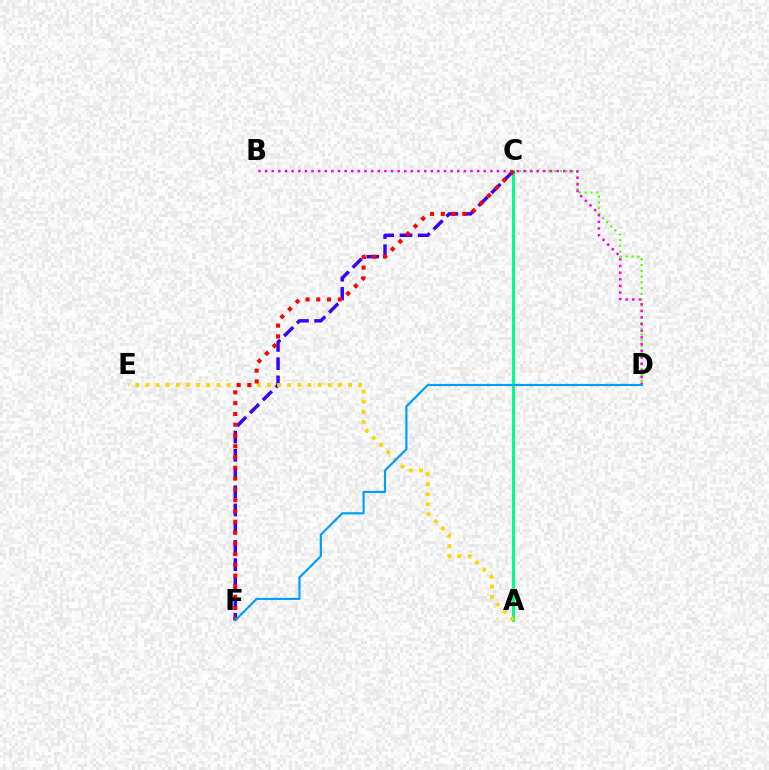{('C', 'D'): [{'color': '#4fff00', 'line_style': 'dotted', 'thickness': 1.57}], ('A', 'C'): [{'color': '#00ff86', 'line_style': 'solid', 'thickness': 2.13}], ('C', 'F'): [{'color': '#3700ff', 'line_style': 'dashed', 'thickness': 2.48}, {'color': '#ff0000', 'line_style': 'dotted', 'thickness': 2.93}], ('B', 'D'): [{'color': '#ff00ed', 'line_style': 'dotted', 'thickness': 1.8}], ('A', 'E'): [{'color': '#ffd500', 'line_style': 'dotted', 'thickness': 2.75}], ('D', 'F'): [{'color': '#009eff', 'line_style': 'solid', 'thickness': 1.57}]}